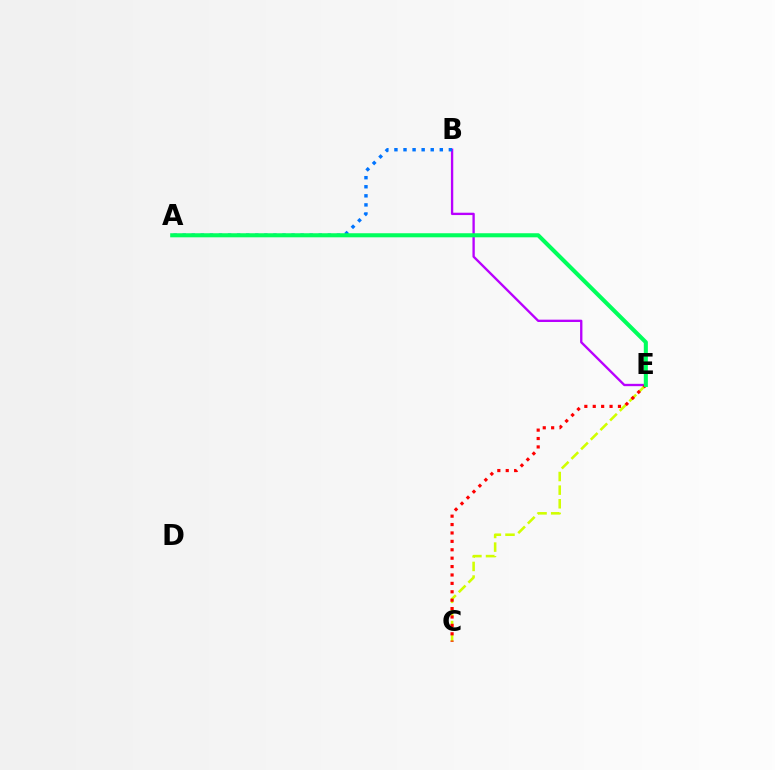{('B', 'E'): [{'color': '#b900ff', 'line_style': 'solid', 'thickness': 1.68}], ('A', 'B'): [{'color': '#0074ff', 'line_style': 'dotted', 'thickness': 2.46}], ('C', 'E'): [{'color': '#d1ff00', 'line_style': 'dashed', 'thickness': 1.85}, {'color': '#ff0000', 'line_style': 'dotted', 'thickness': 2.28}], ('A', 'E'): [{'color': '#00ff5c', 'line_style': 'solid', 'thickness': 2.93}]}